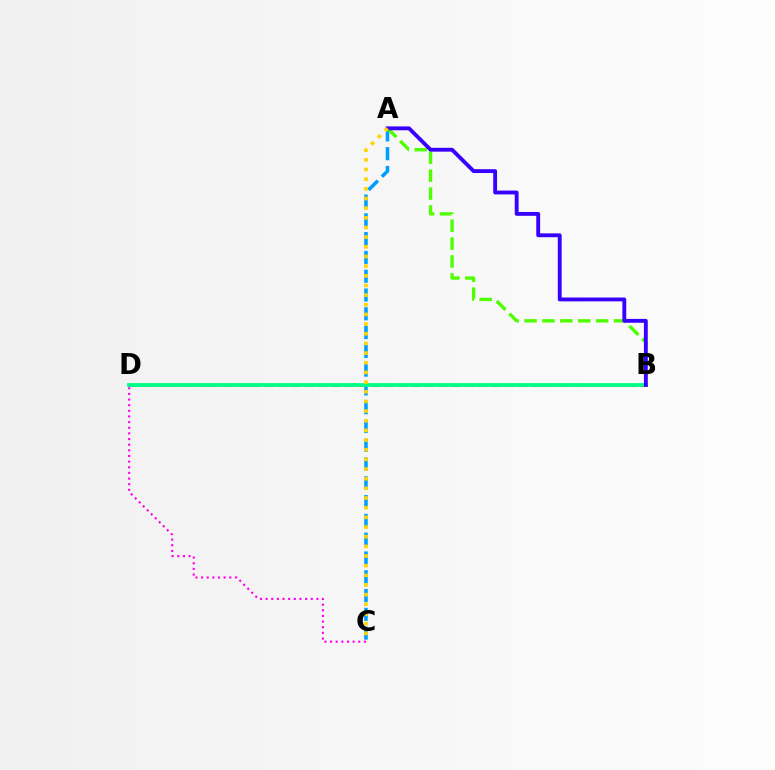{('A', 'C'): [{'color': '#009eff', 'line_style': 'dashed', 'thickness': 2.55}, {'color': '#ffd500', 'line_style': 'dotted', 'thickness': 2.63}], ('B', 'D'): [{'color': '#ff0000', 'line_style': 'dashed', 'thickness': 1.82}, {'color': '#00ff86', 'line_style': 'solid', 'thickness': 2.75}], ('A', 'B'): [{'color': '#4fff00', 'line_style': 'dashed', 'thickness': 2.43}, {'color': '#3700ff', 'line_style': 'solid', 'thickness': 2.78}], ('C', 'D'): [{'color': '#ff00ed', 'line_style': 'dotted', 'thickness': 1.53}]}